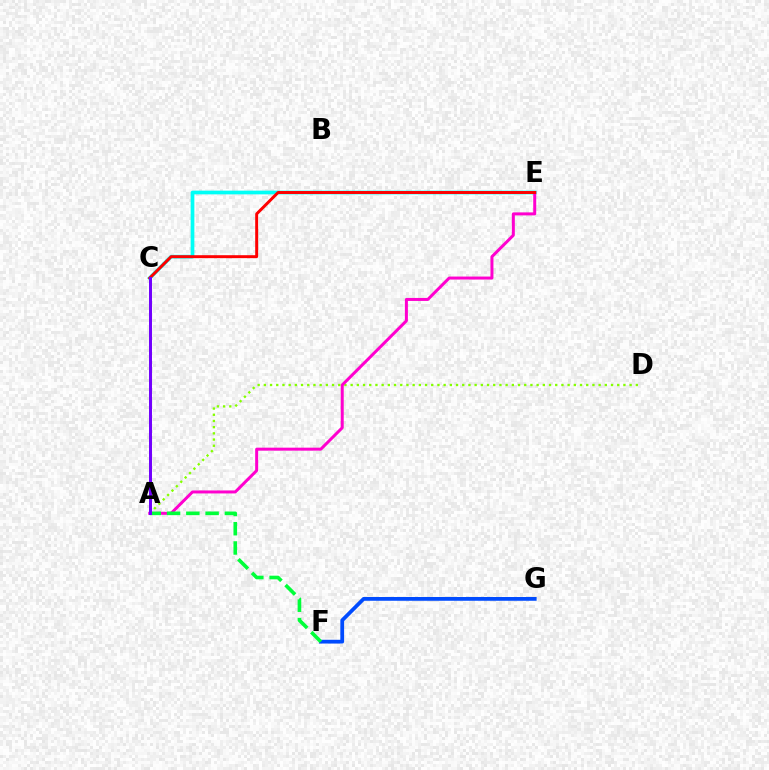{('A', 'D'): [{'color': '#84ff00', 'line_style': 'dotted', 'thickness': 1.68}], ('C', 'E'): [{'color': '#00fff6', 'line_style': 'solid', 'thickness': 2.67}, {'color': '#ff0000', 'line_style': 'solid', 'thickness': 2.12}], ('A', 'E'): [{'color': '#ff00cf', 'line_style': 'solid', 'thickness': 2.16}], ('F', 'G'): [{'color': '#004bff', 'line_style': 'solid', 'thickness': 2.71}], ('A', 'C'): [{'color': '#ffbd00', 'line_style': 'dashed', 'thickness': 1.94}, {'color': '#7200ff', 'line_style': 'solid', 'thickness': 2.15}], ('A', 'F'): [{'color': '#00ff39', 'line_style': 'dashed', 'thickness': 2.62}]}